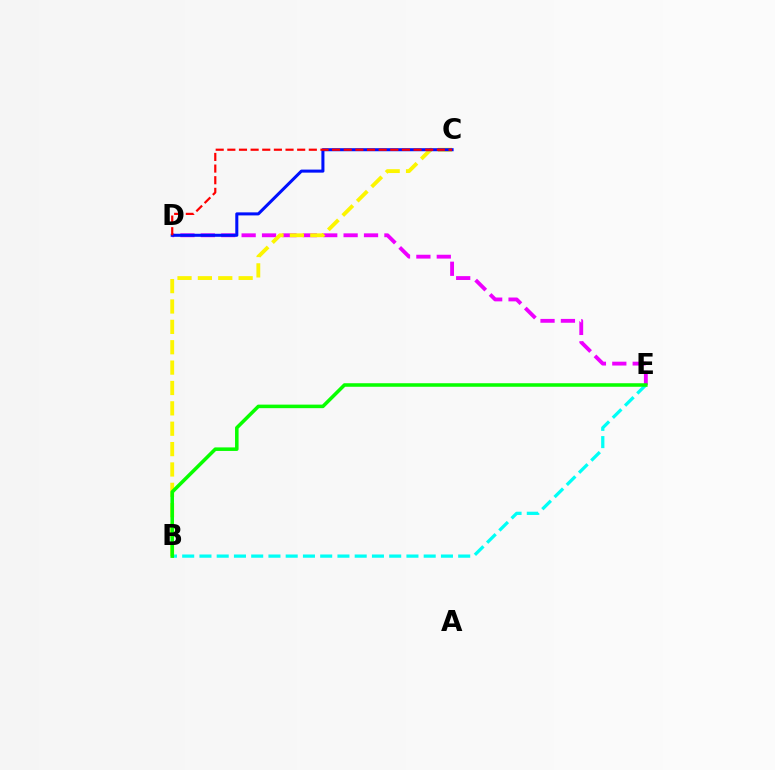{('D', 'E'): [{'color': '#ee00ff', 'line_style': 'dashed', 'thickness': 2.77}], ('B', 'E'): [{'color': '#00fff6', 'line_style': 'dashed', 'thickness': 2.34}, {'color': '#08ff00', 'line_style': 'solid', 'thickness': 2.55}], ('B', 'C'): [{'color': '#fcf500', 'line_style': 'dashed', 'thickness': 2.77}], ('C', 'D'): [{'color': '#0010ff', 'line_style': 'solid', 'thickness': 2.19}, {'color': '#ff0000', 'line_style': 'dashed', 'thickness': 1.58}]}